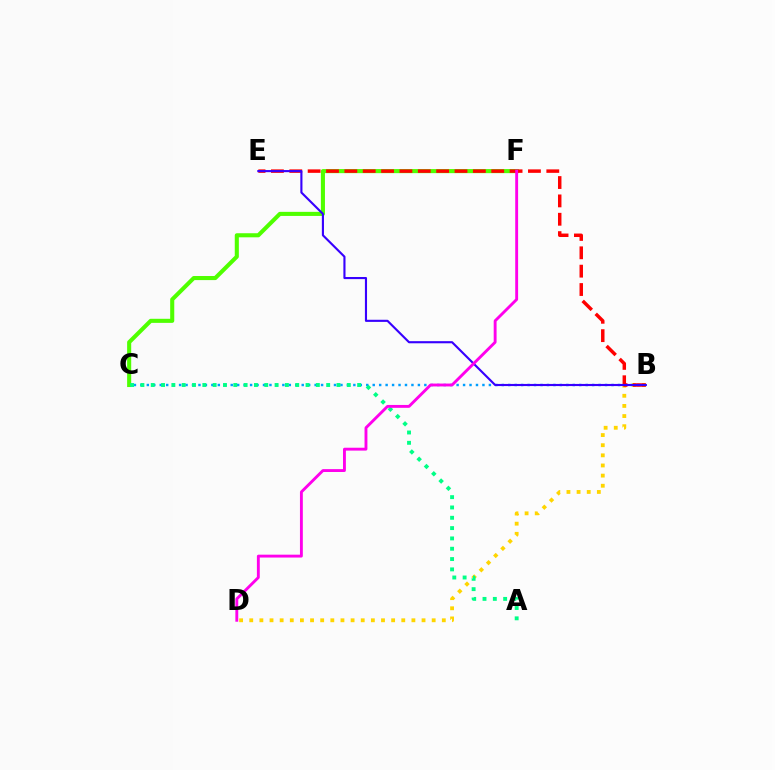{('B', 'C'): [{'color': '#009eff', 'line_style': 'dotted', 'thickness': 1.75}], ('C', 'F'): [{'color': '#4fff00', 'line_style': 'solid', 'thickness': 2.94}], ('B', 'D'): [{'color': '#ffd500', 'line_style': 'dotted', 'thickness': 2.75}], ('B', 'E'): [{'color': '#ff0000', 'line_style': 'dashed', 'thickness': 2.49}, {'color': '#3700ff', 'line_style': 'solid', 'thickness': 1.53}], ('A', 'C'): [{'color': '#00ff86', 'line_style': 'dotted', 'thickness': 2.8}], ('D', 'F'): [{'color': '#ff00ed', 'line_style': 'solid', 'thickness': 2.07}]}